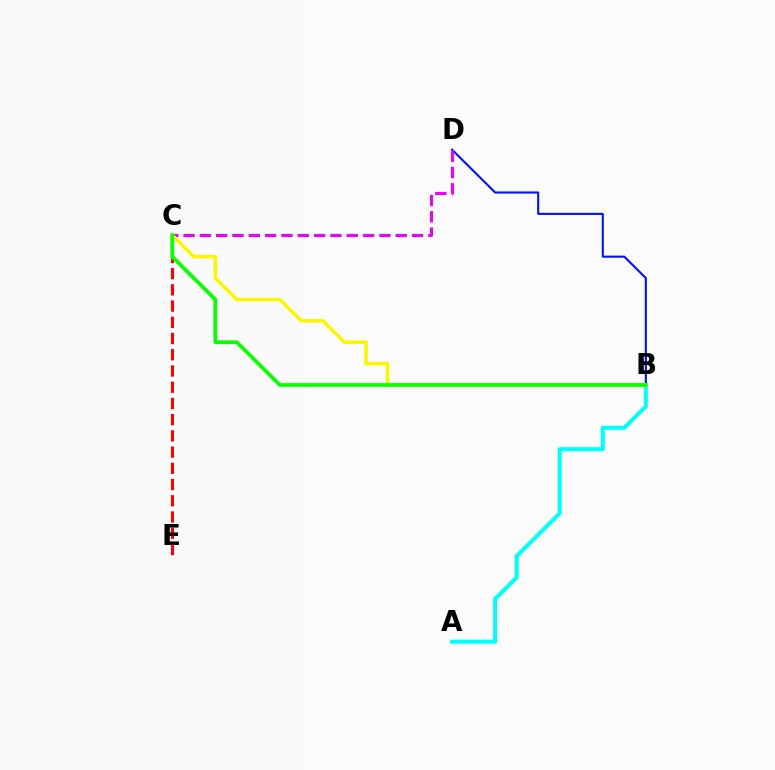{('B', 'D'): [{'color': '#0010ff', 'line_style': 'solid', 'thickness': 1.51}], ('C', 'E'): [{'color': '#ff0000', 'line_style': 'dashed', 'thickness': 2.2}], ('C', 'D'): [{'color': '#ee00ff', 'line_style': 'dashed', 'thickness': 2.22}], ('A', 'B'): [{'color': '#00fff6', 'line_style': 'solid', 'thickness': 2.88}], ('B', 'C'): [{'color': '#fcf500', 'line_style': 'solid', 'thickness': 2.52}, {'color': '#08ff00', 'line_style': 'solid', 'thickness': 2.68}]}